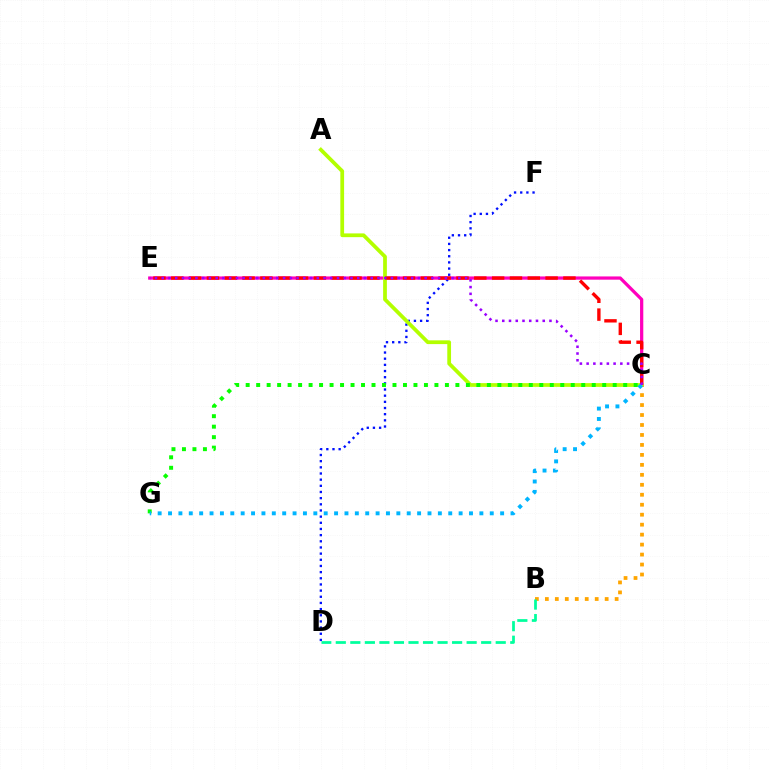{('D', 'F'): [{'color': '#0010ff', 'line_style': 'dotted', 'thickness': 1.67}], ('B', 'C'): [{'color': '#ffa500', 'line_style': 'dotted', 'thickness': 2.71}], ('B', 'D'): [{'color': '#00ff9d', 'line_style': 'dashed', 'thickness': 1.98}], ('C', 'E'): [{'color': '#ff00bd', 'line_style': 'solid', 'thickness': 2.33}, {'color': '#ff0000', 'line_style': 'dashed', 'thickness': 2.42}, {'color': '#9b00ff', 'line_style': 'dotted', 'thickness': 1.83}], ('A', 'C'): [{'color': '#b3ff00', 'line_style': 'solid', 'thickness': 2.7}], ('C', 'G'): [{'color': '#08ff00', 'line_style': 'dotted', 'thickness': 2.85}, {'color': '#00b5ff', 'line_style': 'dotted', 'thickness': 2.82}]}